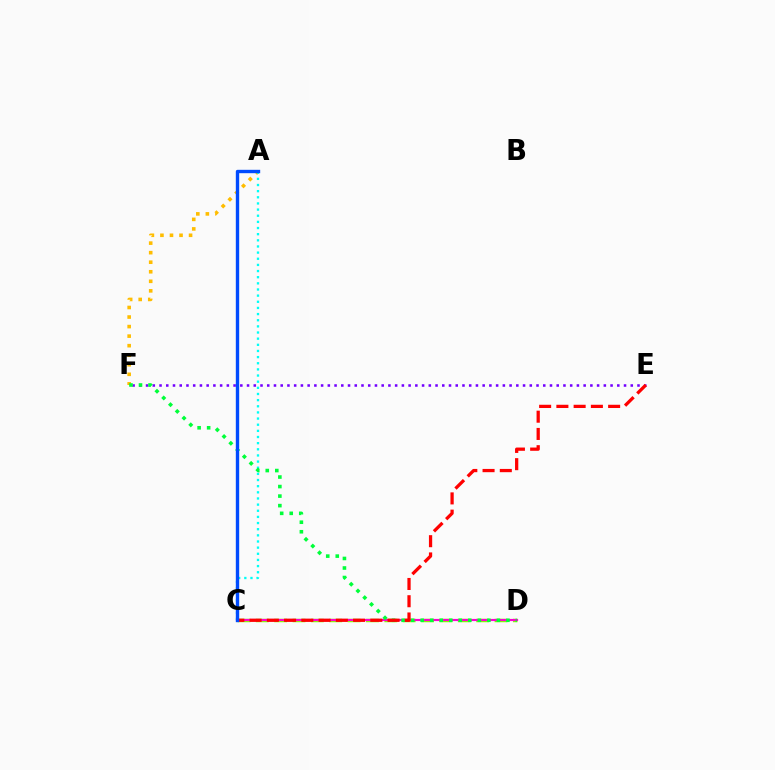{('C', 'D'): [{'color': '#84ff00', 'line_style': 'dashed', 'thickness': 2.49}, {'color': '#ff00cf', 'line_style': 'solid', 'thickness': 1.57}], ('E', 'F'): [{'color': '#7200ff', 'line_style': 'dotted', 'thickness': 1.83}], ('A', 'F'): [{'color': '#ffbd00', 'line_style': 'dotted', 'thickness': 2.59}], ('A', 'C'): [{'color': '#00fff6', 'line_style': 'dotted', 'thickness': 1.67}, {'color': '#004bff', 'line_style': 'solid', 'thickness': 2.43}], ('D', 'F'): [{'color': '#00ff39', 'line_style': 'dotted', 'thickness': 2.59}], ('C', 'E'): [{'color': '#ff0000', 'line_style': 'dashed', 'thickness': 2.34}]}